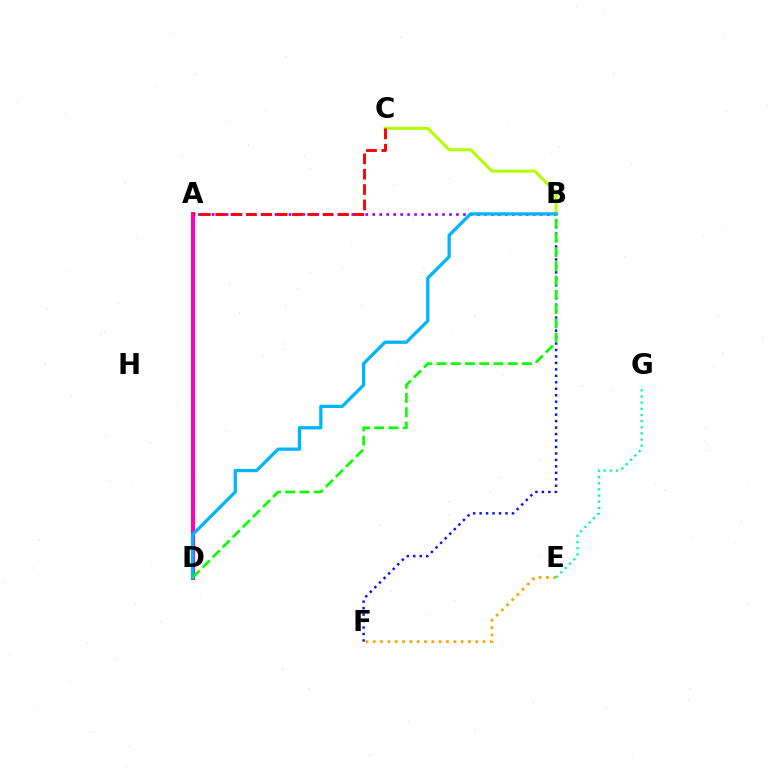{('A', 'D'): [{'color': '#ff00bd', 'line_style': 'solid', 'thickness': 2.92}], ('E', 'F'): [{'color': '#ffa500', 'line_style': 'dotted', 'thickness': 1.99}], ('E', 'G'): [{'color': '#00ff9d', 'line_style': 'dotted', 'thickness': 1.67}], ('A', 'B'): [{'color': '#9b00ff', 'line_style': 'dotted', 'thickness': 1.9}], ('B', 'F'): [{'color': '#0010ff', 'line_style': 'dotted', 'thickness': 1.76}], ('B', 'C'): [{'color': '#b3ff00', 'line_style': 'solid', 'thickness': 2.18}], ('A', 'C'): [{'color': '#ff0000', 'line_style': 'dashed', 'thickness': 2.08}], ('B', 'D'): [{'color': '#00b5ff', 'line_style': 'solid', 'thickness': 2.36}, {'color': '#08ff00', 'line_style': 'dashed', 'thickness': 1.93}]}